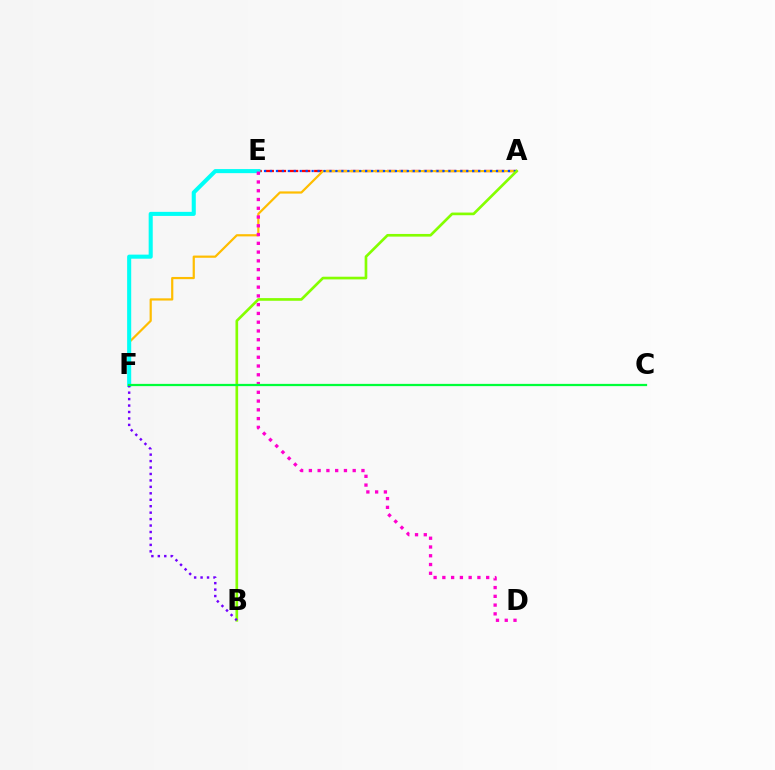{('A', 'E'): [{'color': '#ff0000', 'line_style': 'dashed', 'thickness': 1.65}, {'color': '#004bff', 'line_style': 'dotted', 'thickness': 1.62}], ('A', 'F'): [{'color': '#ffbd00', 'line_style': 'solid', 'thickness': 1.59}], ('E', 'F'): [{'color': '#00fff6', 'line_style': 'solid', 'thickness': 2.93}], ('D', 'E'): [{'color': '#ff00cf', 'line_style': 'dotted', 'thickness': 2.38}], ('A', 'B'): [{'color': '#84ff00', 'line_style': 'solid', 'thickness': 1.92}], ('B', 'F'): [{'color': '#7200ff', 'line_style': 'dotted', 'thickness': 1.75}], ('C', 'F'): [{'color': '#00ff39', 'line_style': 'solid', 'thickness': 1.62}]}